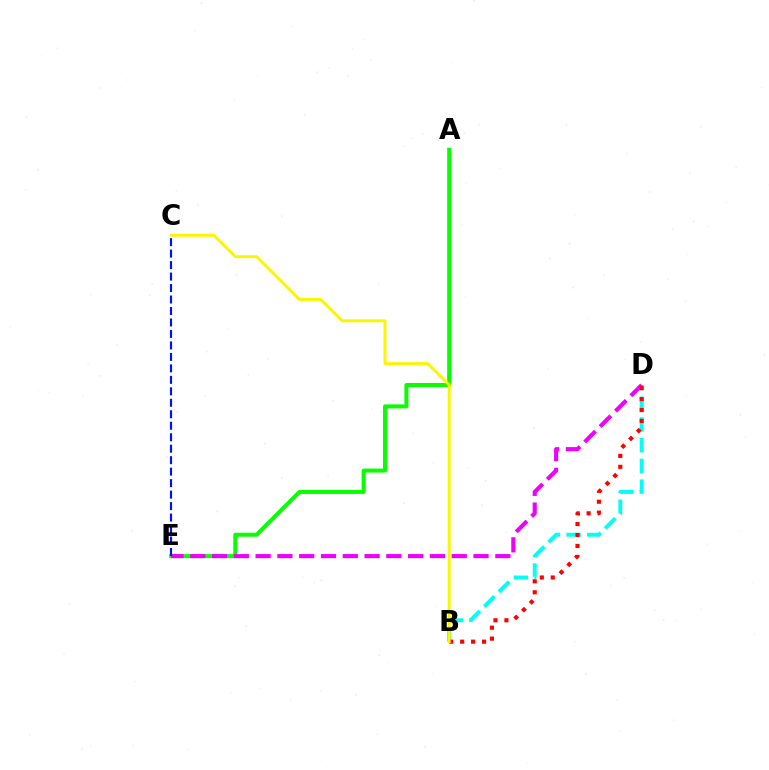{('B', 'D'): [{'color': '#00fff6', 'line_style': 'dashed', 'thickness': 2.82}, {'color': '#ff0000', 'line_style': 'dotted', 'thickness': 2.97}], ('A', 'E'): [{'color': '#08ff00', 'line_style': 'solid', 'thickness': 2.87}], ('D', 'E'): [{'color': '#ee00ff', 'line_style': 'dashed', 'thickness': 2.96}], ('B', 'C'): [{'color': '#fcf500', 'line_style': 'solid', 'thickness': 2.1}], ('C', 'E'): [{'color': '#0010ff', 'line_style': 'dashed', 'thickness': 1.56}]}